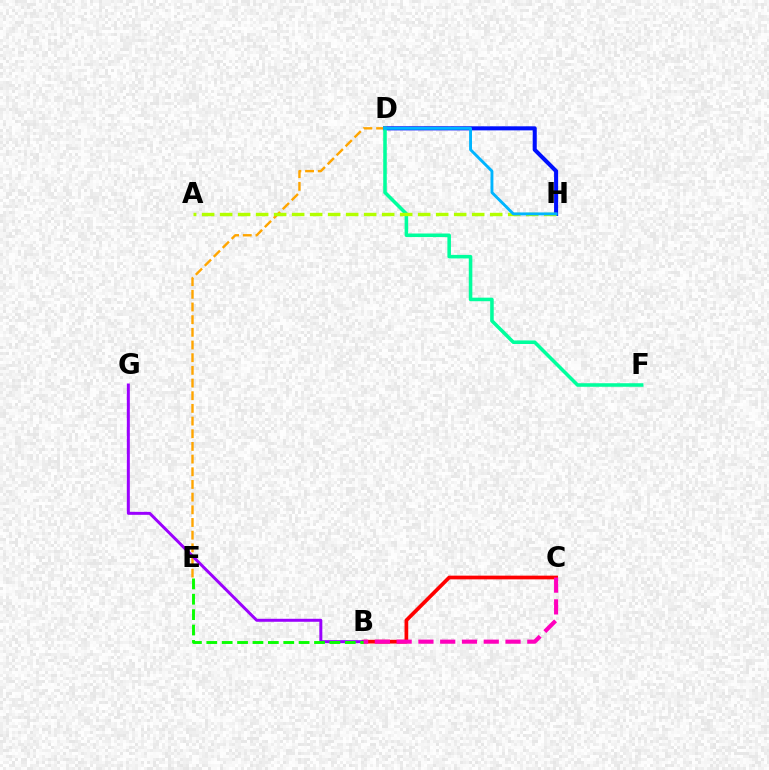{('D', 'E'): [{'color': '#ffa500', 'line_style': 'dashed', 'thickness': 1.72}], ('B', 'C'): [{'color': '#ff0000', 'line_style': 'solid', 'thickness': 2.67}, {'color': '#ff00bd', 'line_style': 'dashed', 'thickness': 2.96}], ('B', 'G'): [{'color': '#9b00ff', 'line_style': 'solid', 'thickness': 2.15}], ('D', 'H'): [{'color': '#0010ff', 'line_style': 'solid', 'thickness': 2.93}, {'color': '#00b5ff', 'line_style': 'solid', 'thickness': 2.09}], ('B', 'E'): [{'color': '#08ff00', 'line_style': 'dashed', 'thickness': 2.09}], ('D', 'F'): [{'color': '#00ff9d', 'line_style': 'solid', 'thickness': 2.56}], ('A', 'H'): [{'color': '#b3ff00', 'line_style': 'dashed', 'thickness': 2.45}]}